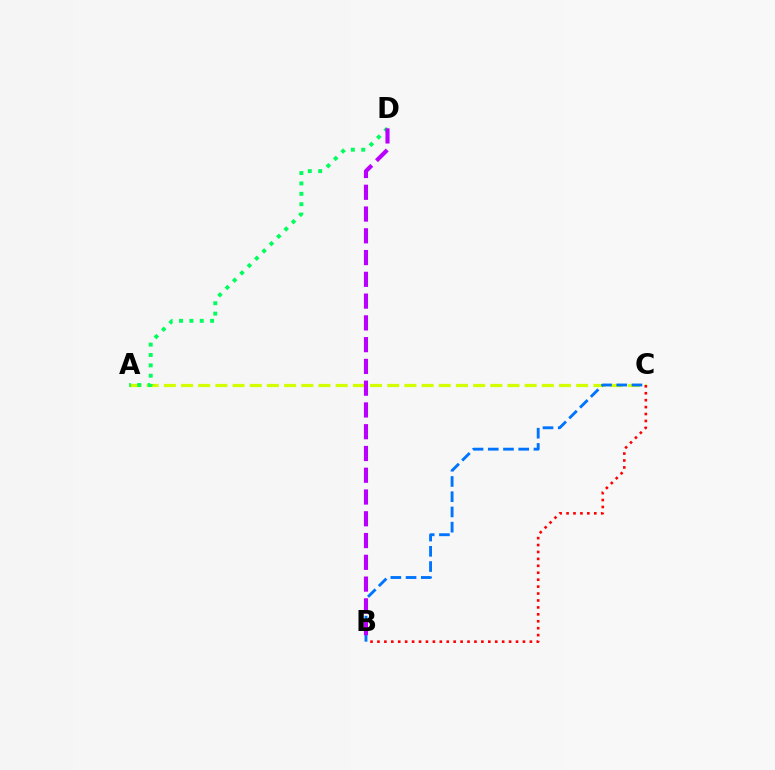{('A', 'C'): [{'color': '#d1ff00', 'line_style': 'dashed', 'thickness': 2.33}], ('A', 'D'): [{'color': '#00ff5c', 'line_style': 'dotted', 'thickness': 2.82}], ('B', 'C'): [{'color': '#0074ff', 'line_style': 'dashed', 'thickness': 2.07}, {'color': '#ff0000', 'line_style': 'dotted', 'thickness': 1.88}], ('B', 'D'): [{'color': '#b900ff', 'line_style': 'dashed', 'thickness': 2.96}]}